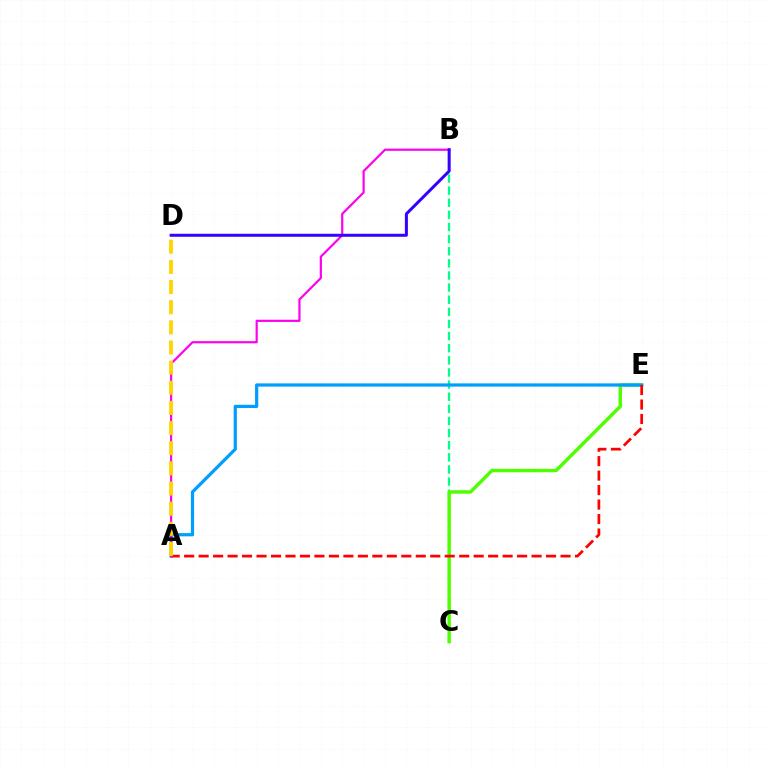{('B', 'C'): [{'color': '#00ff86', 'line_style': 'dashed', 'thickness': 1.65}], ('C', 'E'): [{'color': '#4fff00', 'line_style': 'solid', 'thickness': 2.46}], ('A', 'E'): [{'color': '#009eff', 'line_style': 'solid', 'thickness': 2.32}, {'color': '#ff0000', 'line_style': 'dashed', 'thickness': 1.97}], ('A', 'B'): [{'color': '#ff00ed', 'line_style': 'solid', 'thickness': 1.58}], ('B', 'D'): [{'color': '#3700ff', 'line_style': 'solid', 'thickness': 2.16}], ('A', 'D'): [{'color': '#ffd500', 'line_style': 'dashed', 'thickness': 2.74}]}